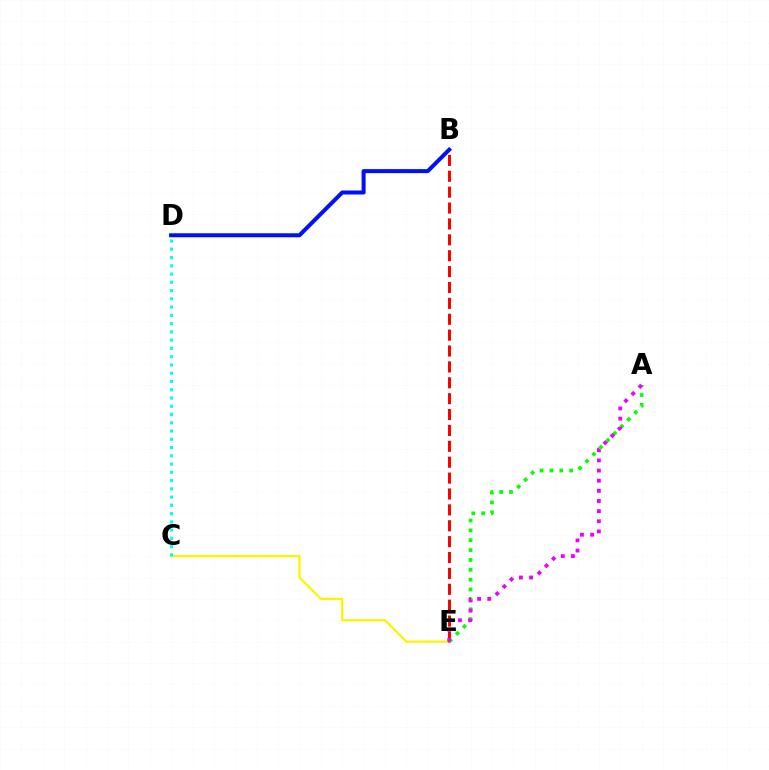{('C', 'E'): [{'color': '#fcf500', 'line_style': 'solid', 'thickness': 1.63}], ('B', 'E'): [{'color': '#ff0000', 'line_style': 'dashed', 'thickness': 2.16}], ('A', 'E'): [{'color': '#08ff00', 'line_style': 'dotted', 'thickness': 2.68}, {'color': '#ee00ff', 'line_style': 'dotted', 'thickness': 2.75}], ('C', 'D'): [{'color': '#00fff6', 'line_style': 'dotted', 'thickness': 2.24}], ('B', 'D'): [{'color': '#0010ff', 'line_style': 'solid', 'thickness': 2.89}]}